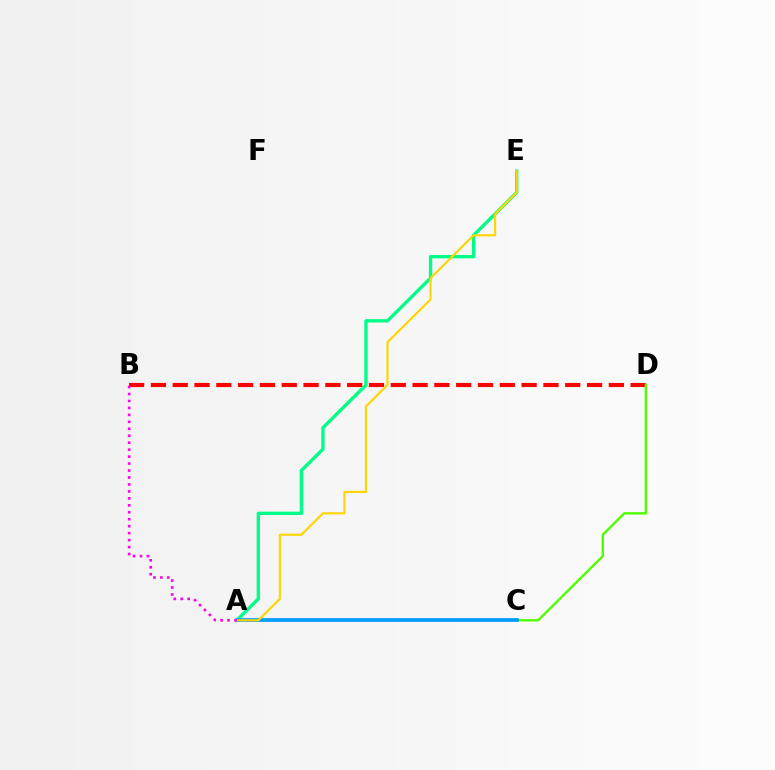{('B', 'D'): [{'color': '#ff0000', 'line_style': 'dashed', 'thickness': 2.96}], ('A', 'C'): [{'color': '#3700ff', 'line_style': 'solid', 'thickness': 1.65}, {'color': '#009eff', 'line_style': 'solid', 'thickness': 2.63}], ('A', 'E'): [{'color': '#00ff86', 'line_style': 'solid', 'thickness': 2.41}, {'color': '#ffd500', 'line_style': 'solid', 'thickness': 1.55}], ('C', 'D'): [{'color': '#4fff00', 'line_style': 'solid', 'thickness': 1.71}], ('A', 'B'): [{'color': '#ff00ed', 'line_style': 'dotted', 'thickness': 1.89}]}